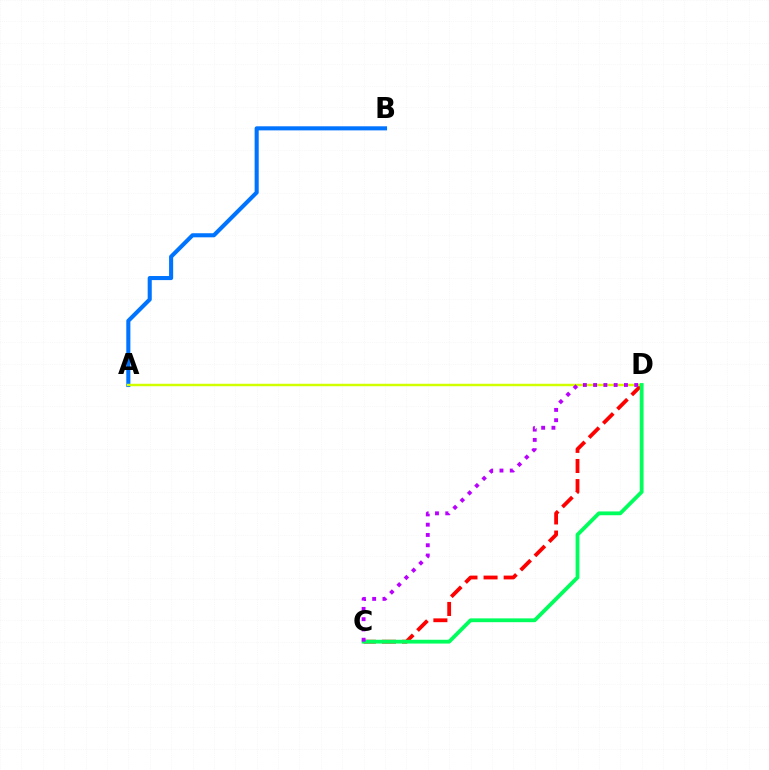{('A', 'B'): [{'color': '#0074ff', 'line_style': 'solid', 'thickness': 2.94}], ('C', 'D'): [{'color': '#ff0000', 'line_style': 'dashed', 'thickness': 2.73}, {'color': '#00ff5c', 'line_style': 'solid', 'thickness': 2.74}, {'color': '#b900ff', 'line_style': 'dotted', 'thickness': 2.79}], ('A', 'D'): [{'color': '#d1ff00', 'line_style': 'solid', 'thickness': 1.78}]}